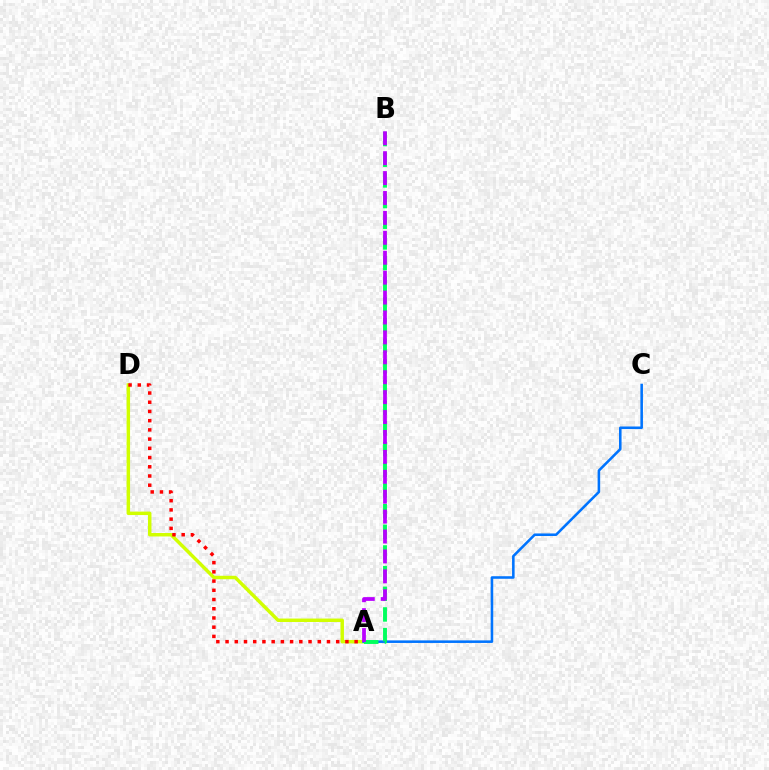{('A', 'D'): [{'color': '#d1ff00', 'line_style': 'solid', 'thickness': 2.49}, {'color': '#ff0000', 'line_style': 'dotted', 'thickness': 2.5}], ('A', 'C'): [{'color': '#0074ff', 'line_style': 'solid', 'thickness': 1.84}], ('A', 'B'): [{'color': '#00ff5c', 'line_style': 'dashed', 'thickness': 2.81}, {'color': '#b900ff', 'line_style': 'dashed', 'thickness': 2.71}]}